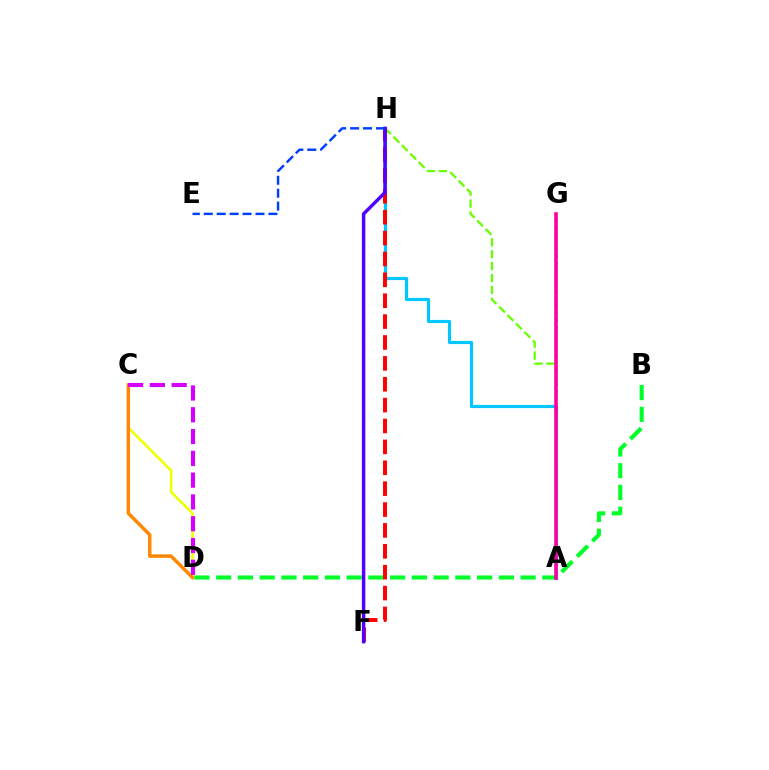{('A', 'H'): [{'color': '#66ff00', 'line_style': 'dashed', 'thickness': 1.62}, {'color': '#00c7ff', 'line_style': 'solid', 'thickness': 2.27}], ('B', 'D'): [{'color': '#00ff27', 'line_style': 'dashed', 'thickness': 2.95}], ('C', 'D'): [{'color': '#eeff00', 'line_style': 'solid', 'thickness': 1.85}, {'color': '#ff8800', 'line_style': 'solid', 'thickness': 2.48}, {'color': '#d600ff', 'line_style': 'dashed', 'thickness': 2.96}], ('F', 'H'): [{'color': '#ff0000', 'line_style': 'dashed', 'thickness': 2.84}, {'color': '#4f00ff', 'line_style': 'solid', 'thickness': 2.47}], ('E', 'H'): [{'color': '#003fff', 'line_style': 'dashed', 'thickness': 1.76}], ('A', 'G'): [{'color': '#00ffaf', 'line_style': 'dotted', 'thickness': 1.94}, {'color': '#ff00a0', 'line_style': 'solid', 'thickness': 2.6}]}